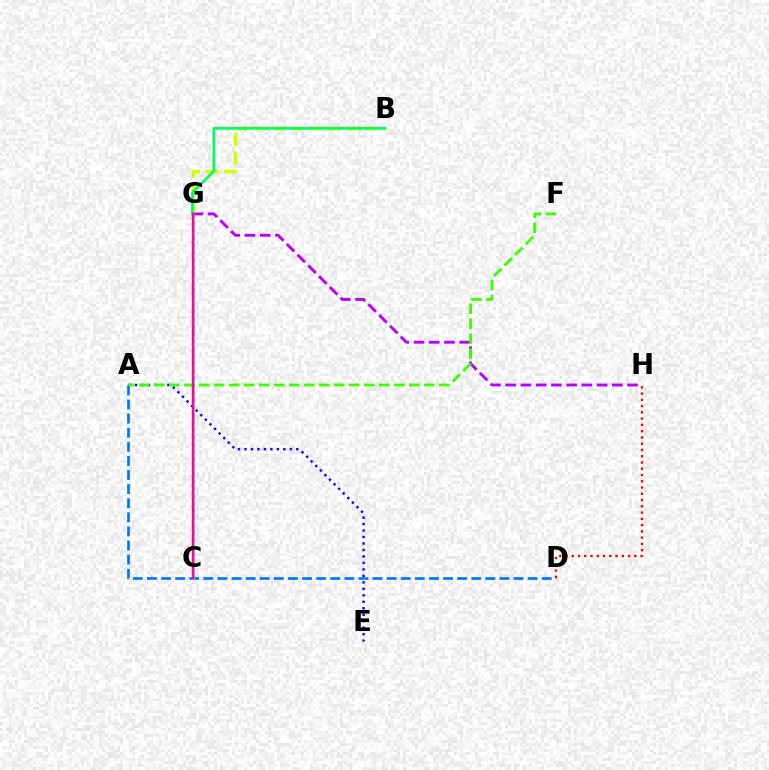{('A', 'D'): [{'color': '#0074ff', 'line_style': 'dashed', 'thickness': 1.92}], ('A', 'E'): [{'color': '#2500ff', 'line_style': 'dotted', 'thickness': 1.76}], ('D', 'H'): [{'color': '#ff0000', 'line_style': 'dotted', 'thickness': 1.7}], ('C', 'G'): [{'color': '#00fff6', 'line_style': 'solid', 'thickness': 1.8}, {'color': '#ff9400', 'line_style': 'dotted', 'thickness': 2.0}, {'color': '#ff00ac', 'line_style': 'solid', 'thickness': 1.72}], ('B', 'G'): [{'color': '#d1ff00', 'line_style': 'dashed', 'thickness': 2.5}, {'color': '#00ff5c', 'line_style': 'solid', 'thickness': 1.94}], ('G', 'H'): [{'color': '#b900ff', 'line_style': 'dashed', 'thickness': 2.07}], ('A', 'F'): [{'color': '#3dff00', 'line_style': 'dashed', 'thickness': 2.04}]}